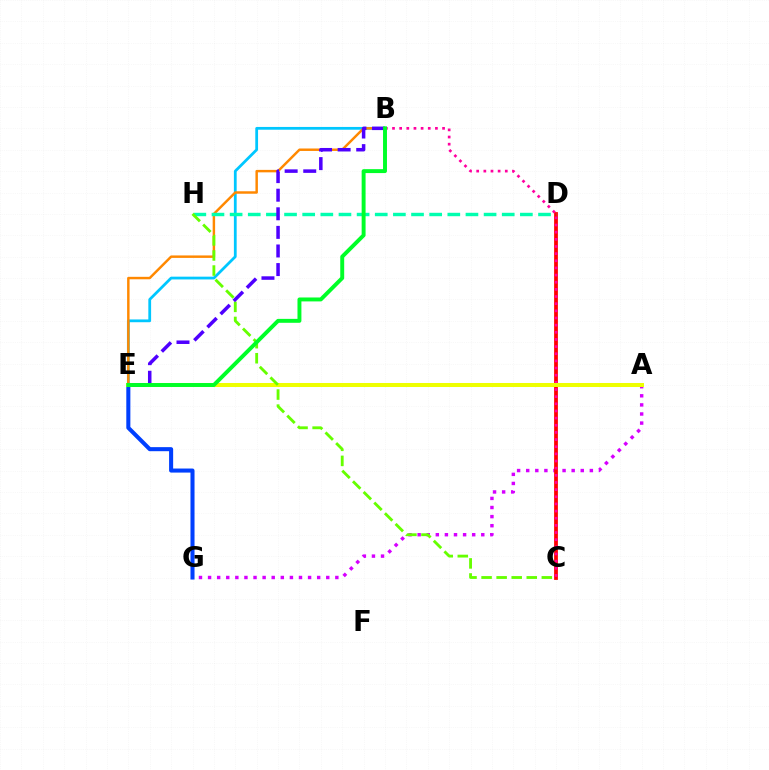{('A', 'G'): [{'color': '#d600ff', 'line_style': 'dotted', 'thickness': 2.47}], ('C', 'D'): [{'color': '#ff0000', 'line_style': 'solid', 'thickness': 2.71}], ('B', 'E'): [{'color': '#00c7ff', 'line_style': 'solid', 'thickness': 2.0}, {'color': '#ff8800', 'line_style': 'solid', 'thickness': 1.77}, {'color': '#4f00ff', 'line_style': 'dashed', 'thickness': 2.53}, {'color': '#00ff27', 'line_style': 'solid', 'thickness': 2.83}], ('B', 'C'): [{'color': '#ff00a0', 'line_style': 'dotted', 'thickness': 1.94}], ('E', 'G'): [{'color': '#003fff', 'line_style': 'solid', 'thickness': 2.92}], ('D', 'H'): [{'color': '#00ffaf', 'line_style': 'dashed', 'thickness': 2.46}], ('A', 'E'): [{'color': '#eeff00', 'line_style': 'solid', 'thickness': 2.89}], ('C', 'H'): [{'color': '#66ff00', 'line_style': 'dashed', 'thickness': 2.05}]}